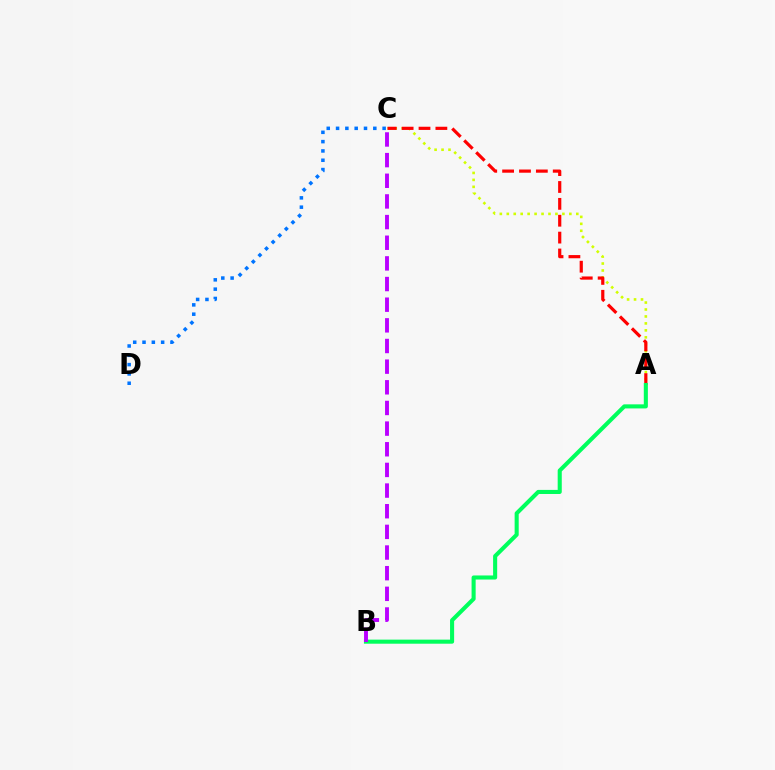{('C', 'D'): [{'color': '#0074ff', 'line_style': 'dotted', 'thickness': 2.53}], ('A', 'C'): [{'color': '#d1ff00', 'line_style': 'dotted', 'thickness': 1.89}, {'color': '#ff0000', 'line_style': 'dashed', 'thickness': 2.29}], ('A', 'B'): [{'color': '#00ff5c', 'line_style': 'solid', 'thickness': 2.94}], ('B', 'C'): [{'color': '#b900ff', 'line_style': 'dashed', 'thickness': 2.81}]}